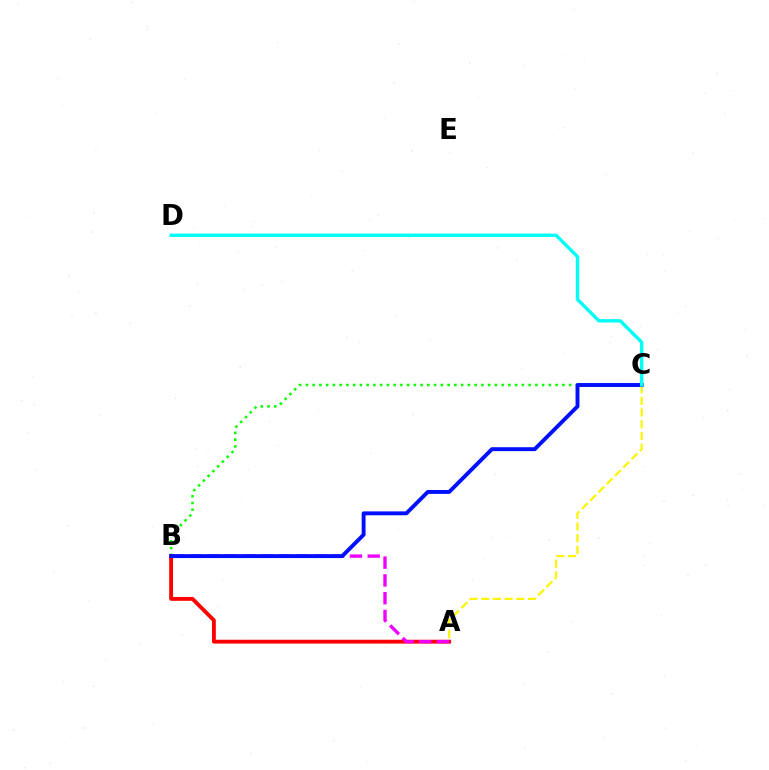{('B', 'C'): [{'color': '#08ff00', 'line_style': 'dotted', 'thickness': 1.83}, {'color': '#0010ff', 'line_style': 'solid', 'thickness': 2.81}], ('A', 'B'): [{'color': '#ff0000', 'line_style': 'solid', 'thickness': 2.76}, {'color': '#ee00ff', 'line_style': 'dashed', 'thickness': 2.42}], ('A', 'C'): [{'color': '#fcf500', 'line_style': 'dashed', 'thickness': 1.59}], ('C', 'D'): [{'color': '#00fff6', 'line_style': 'solid', 'thickness': 2.42}]}